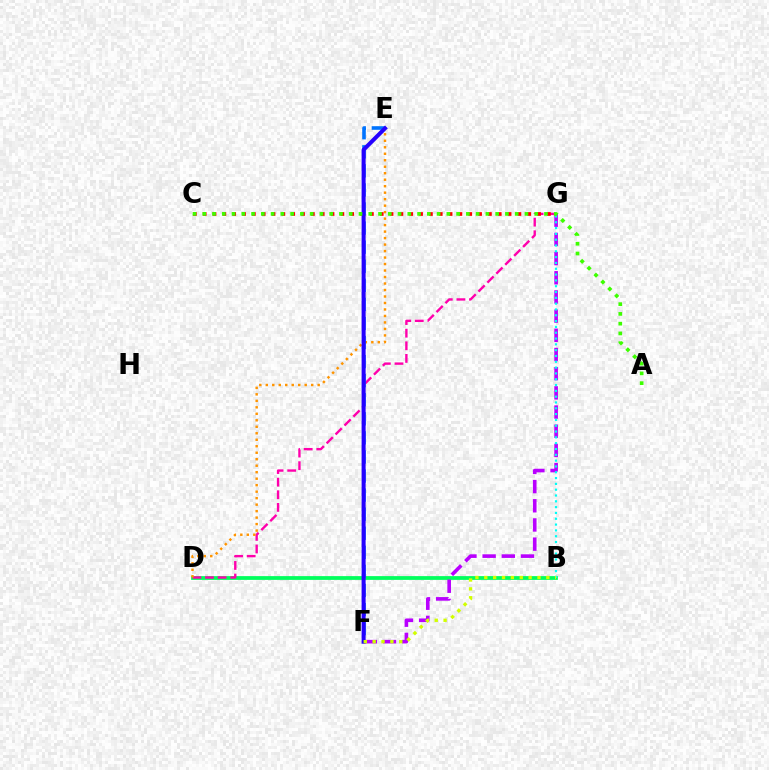{('B', 'D'): [{'color': '#00ff5c', 'line_style': 'solid', 'thickness': 2.71}], ('D', 'G'): [{'color': '#ff00ac', 'line_style': 'dashed', 'thickness': 1.71}], ('D', 'E'): [{'color': '#ff9400', 'line_style': 'dotted', 'thickness': 1.76}], ('E', 'F'): [{'color': '#0074ff', 'line_style': 'dashed', 'thickness': 2.59}, {'color': '#2500ff', 'line_style': 'solid', 'thickness': 2.9}], ('F', 'G'): [{'color': '#b900ff', 'line_style': 'dashed', 'thickness': 2.61}], ('C', 'G'): [{'color': '#ff0000', 'line_style': 'dotted', 'thickness': 2.67}], ('B', 'G'): [{'color': '#00fff6', 'line_style': 'dotted', 'thickness': 1.58}], ('B', 'F'): [{'color': '#d1ff00', 'line_style': 'dotted', 'thickness': 2.41}], ('A', 'C'): [{'color': '#3dff00', 'line_style': 'dotted', 'thickness': 2.65}]}